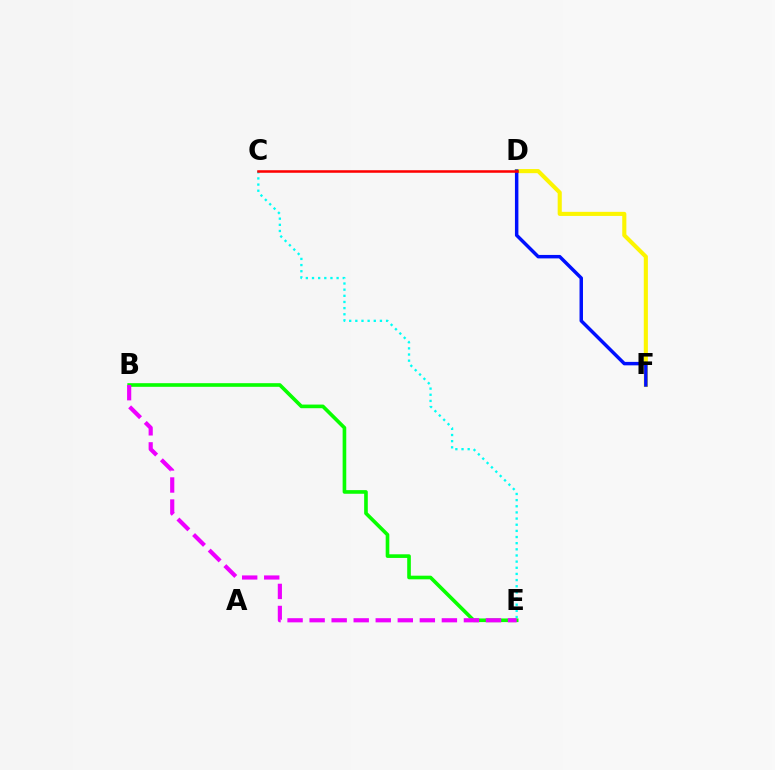{('D', 'F'): [{'color': '#fcf500', 'line_style': 'solid', 'thickness': 2.96}, {'color': '#0010ff', 'line_style': 'solid', 'thickness': 2.49}], ('C', 'E'): [{'color': '#00fff6', 'line_style': 'dotted', 'thickness': 1.67}], ('B', 'E'): [{'color': '#08ff00', 'line_style': 'solid', 'thickness': 2.62}, {'color': '#ee00ff', 'line_style': 'dashed', 'thickness': 2.99}], ('C', 'D'): [{'color': '#ff0000', 'line_style': 'solid', 'thickness': 1.83}]}